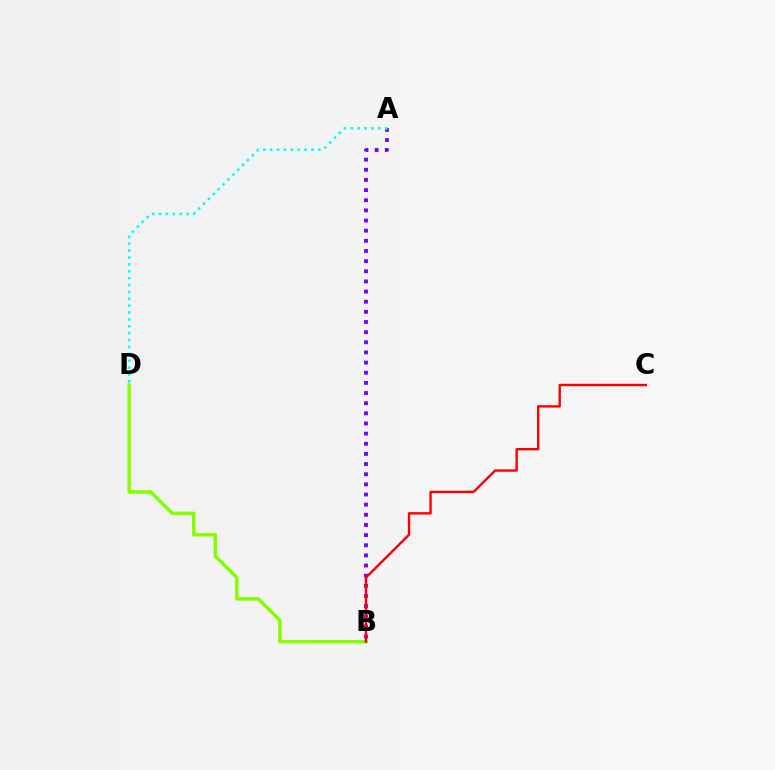{('B', 'D'): [{'color': '#84ff00', 'line_style': 'solid', 'thickness': 2.51}], ('A', 'B'): [{'color': '#7200ff', 'line_style': 'dotted', 'thickness': 2.76}], ('A', 'D'): [{'color': '#00fff6', 'line_style': 'dotted', 'thickness': 1.87}], ('B', 'C'): [{'color': '#ff0000', 'line_style': 'solid', 'thickness': 1.72}]}